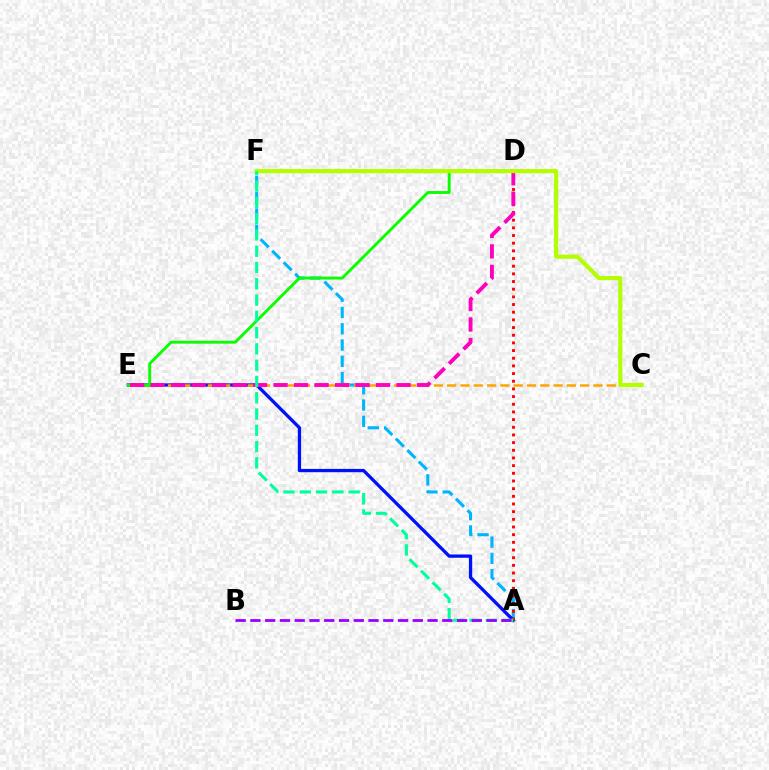{('A', 'F'): [{'color': '#00b5ff', 'line_style': 'dashed', 'thickness': 2.21}, {'color': '#00ff9d', 'line_style': 'dashed', 'thickness': 2.21}], ('A', 'E'): [{'color': '#0010ff', 'line_style': 'solid', 'thickness': 2.37}], ('C', 'E'): [{'color': '#ffa500', 'line_style': 'dashed', 'thickness': 1.81}], ('D', 'E'): [{'color': '#08ff00', 'line_style': 'solid', 'thickness': 2.07}, {'color': '#ff00bd', 'line_style': 'dashed', 'thickness': 2.78}], ('A', 'D'): [{'color': '#ff0000', 'line_style': 'dotted', 'thickness': 2.08}], ('C', 'F'): [{'color': '#b3ff00', 'line_style': 'solid', 'thickness': 2.99}], ('A', 'B'): [{'color': '#9b00ff', 'line_style': 'dashed', 'thickness': 2.01}]}